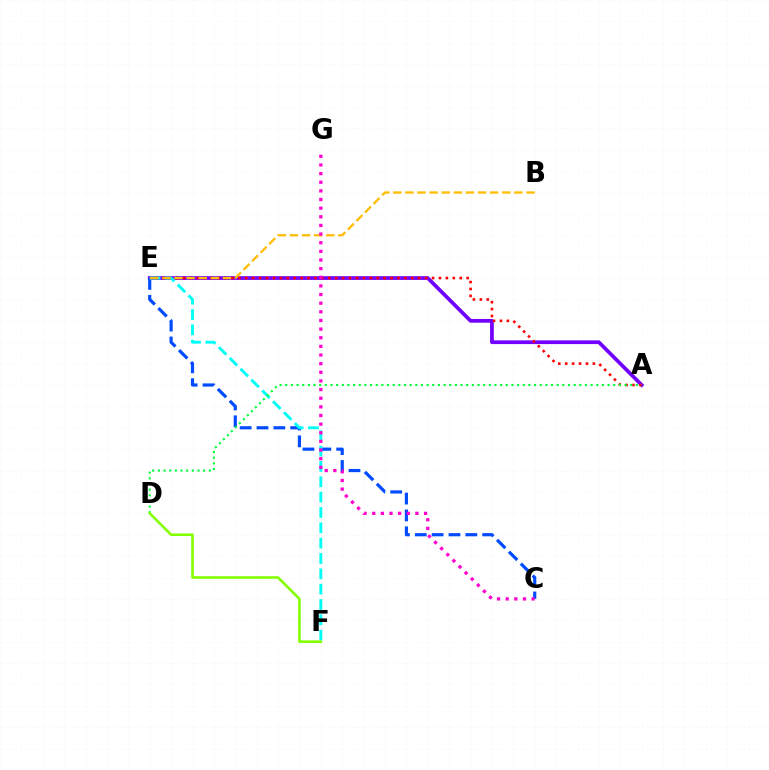{('A', 'E'): [{'color': '#7200ff', 'line_style': 'solid', 'thickness': 2.68}, {'color': '#ff0000', 'line_style': 'dotted', 'thickness': 1.88}], ('C', 'E'): [{'color': '#004bff', 'line_style': 'dashed', 'thickness': 2.29}], ('E', 'F'): [{'color': '#00fff6', 'line_style': 'dashed', 'thickness': 2.08}], ('B', 'E'): [{'color': '#ffbd00', 'line_style': 'dashed', 'thickness': 1.64}], ('A', 'D'): [{'color': '#00ff39', 'line_style': 'dotted', 'thickness': 1.54}], ('C', 'G'): [{'color': '#ff00cf', 'line_style': 'dotted', 'thickness': 2.35}], ('D', 'F'): [{'color': '#84ff00', 'line_style': 'solid', 'thickness': 1.88}]}